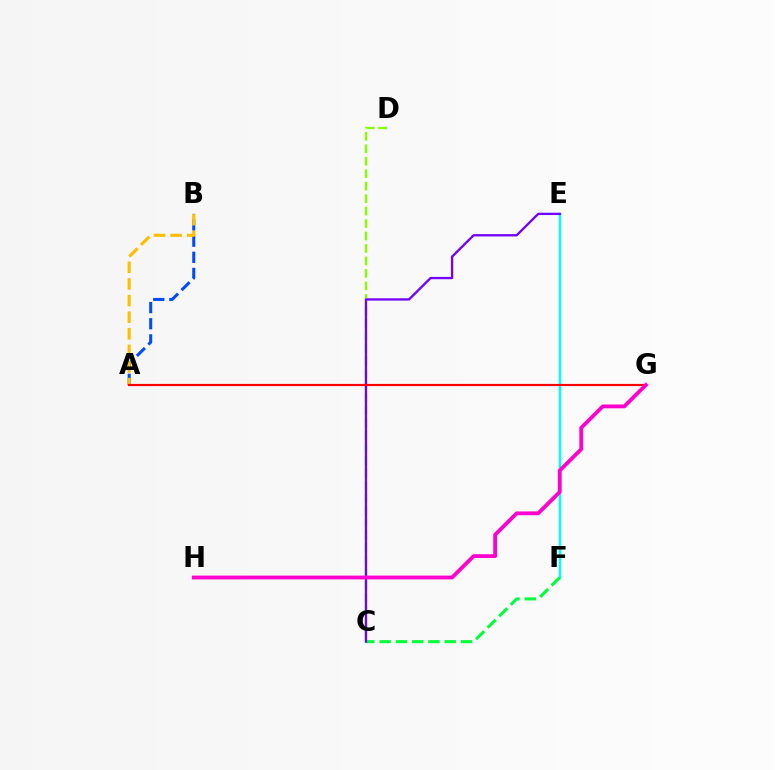{('A', 'B'): [{'color': '#004bff', 'line_style': 'dashed', 'thickness': 2.19}, {'color': '#ffbd00', 'line_style': 'dashed', 'thickness': 2.26}], ('E', 'F'): [{'color': '#00fff6', 'line_style': 'solid', 'thickness': 1.8}], ('C', 'D'): [{'color': '#84ff00', 'line_style': 'dashed', 'thickness': 1.69}], ('C', 'F'): [{'color': '#00ff39', 'line_style': 'dashed', 'thickness': 2.21}], ('C', 'E'): [{'color': '#7200ff', 'line_style': 'solid', 'thickness': 1.66}], ('A', 'G'): [{'color': '#ff0000', 'line_style': 'solid', 'thickness': 1.56}], ('G', 'H'): [{'color': '#ff00cf', 'line_style': 'solid', 'thickness': 2.75}]}